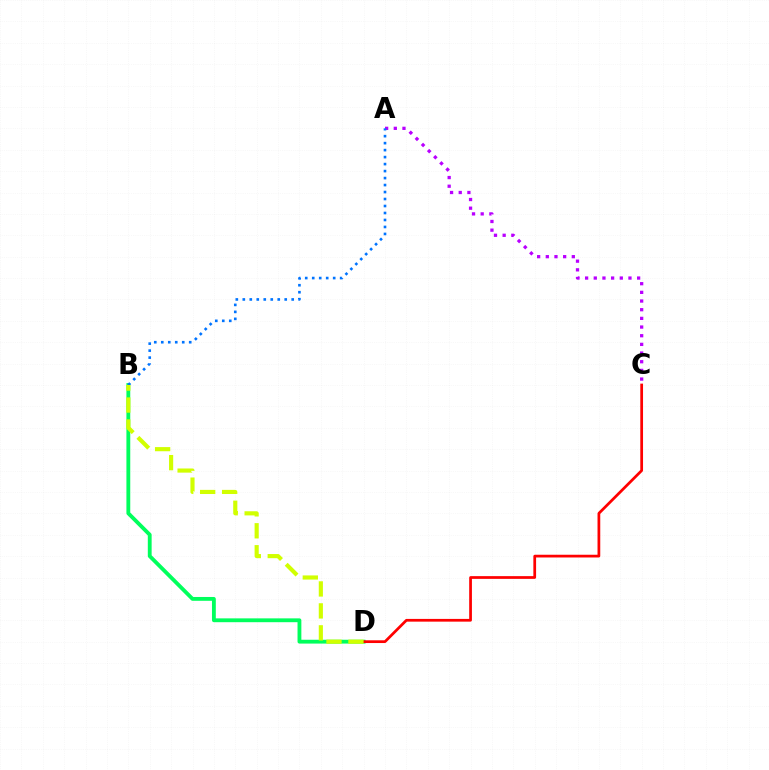{('B', 'D'): [{'color': '#00ff5c', 'line_style': 'solid', 'thickness': 2.76}, {'color': '#d1ff00', 'line_style': 'dashed', 'thickness': 2.98}], ('C', 'D'): [{'color': '#ff0000', 'line_style': 'solid', 'thickness': 1.97}], ('A', 'C'): [{'color': '#b900ff', 'line_style': 'dotted', 'thickness': 2.36}], ('A', 'B'): [{'color': '#0074ff', 'line_style': 'dotted', 'thickness': 1.9}]}